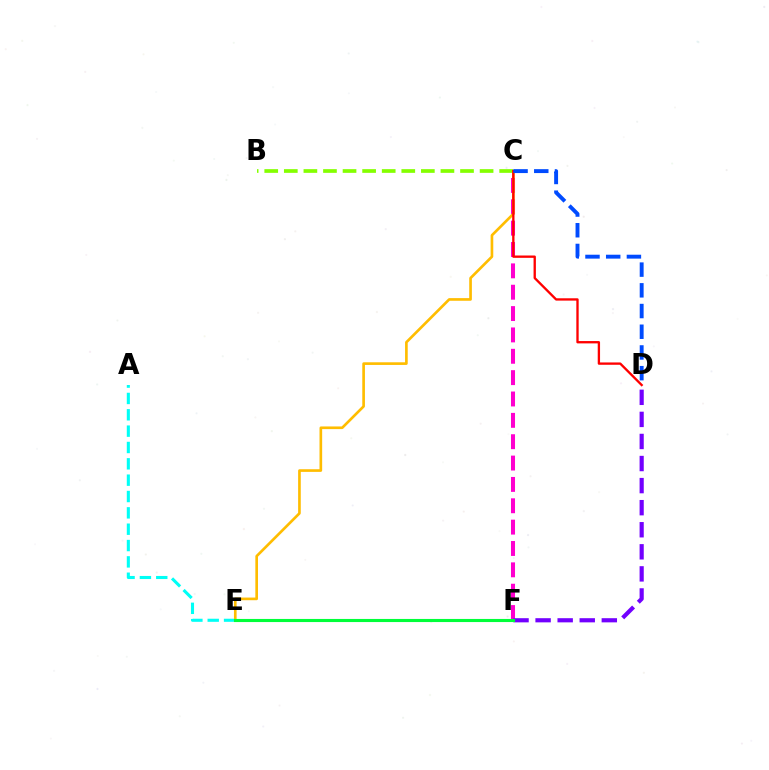{('C', 'F'): [{'color': '#ff00cf', 'line_style': 'dashed', 'thickness': 2.9}], ('A', 'E'): [{'color': '#00fff6', 'line_style': 'dashed', 'thickness': 2.22}], ('B', 'C'): [{'color': '#84ff00', 'line_style': 'dashed', 'thickness': 2.66}], ('D', 'F'): [{'color': '#7200ff', 'line_style': 'dashed', 'thickness': 3.0}], ('C', 'E'): [{'color': '#ffbd00', 'line_style': 'solid', 'thickness': 1.91}], ('C', 'D'): [{'color': '#ff0000', 'line_style': 'solid', 'thickness': 1.68}, {'color': '#004bff', 'line_style': 'dashed', 'thickness': 2.81}], ('E', 'F'): [{'color': '#00ff39', 'line_style': 'solid', 'thickness': 2.24}]}